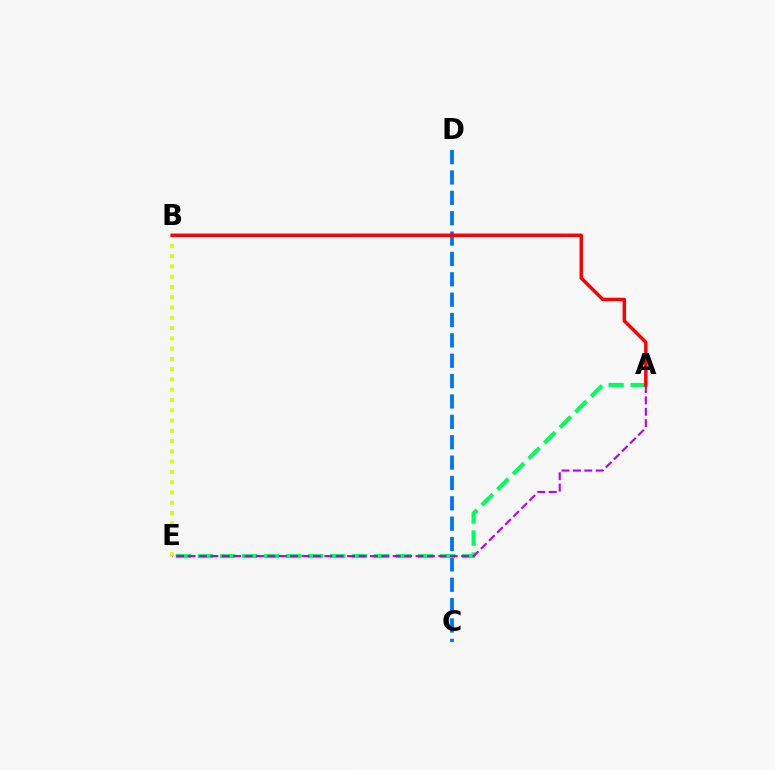{('C', 'D'): [{'color': '#0074ff', 'line_style': 'dashed', 'thickness': 2.77}], ('A', 'E'): [{'color': '#00ff5c', 'line_style': 'dashed', 'thickness': 2.99}, {'color': '#b900ff', 'line_style': 'dashed', 'thickness': 1.55}], ('B', 'E'): [{'color': '#d1ff00', 'line_style': 'dotted', 'thickness': 2.79}], ('A', 'B'): [{'color': '#ff0000', 'line_style': 'solid', 'thickness': 2.48}]}